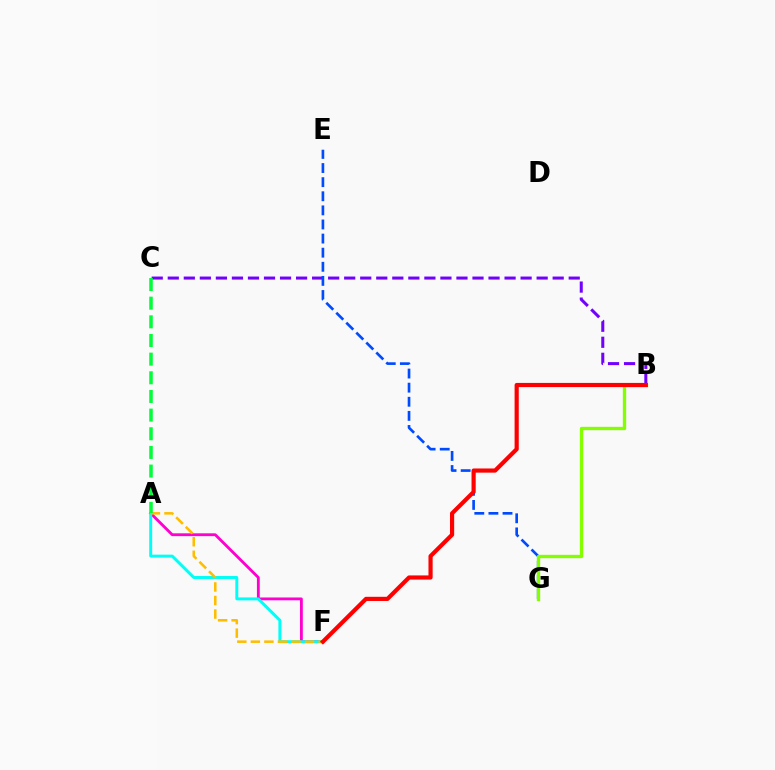{('B', 'C'): [{'color': '#7200ff', 'line_style': 'dashed', 'thickness': 2.18}], ('E', 'G'): [{'color': '#004bff', 'line_style': 'dashed', 'thickness': 1.92}], ('A', 'F'): [{'color': '#ff00cf', 'line_style': 'solid', 'thickness': 2.03}, {'color': '#00fff6', 'line_style': 'solid', 'thickness': 2.12}, {'color': '#ffbd00', 'line_style': 'dashed', 'thickness': 1.84}], ('B', 'G'): [{'color': '#84ff00', 'line_style': 'solid', 'thickness': 2.4}], ('B', 'F'): [{'color': '#ff0000', 'line_style': 'solid', 'thickness': 3.0}], ('A', 'C'): [{'color': '#00ff39', 'line_style': 'dashed', 'thickness': 2.53}]}